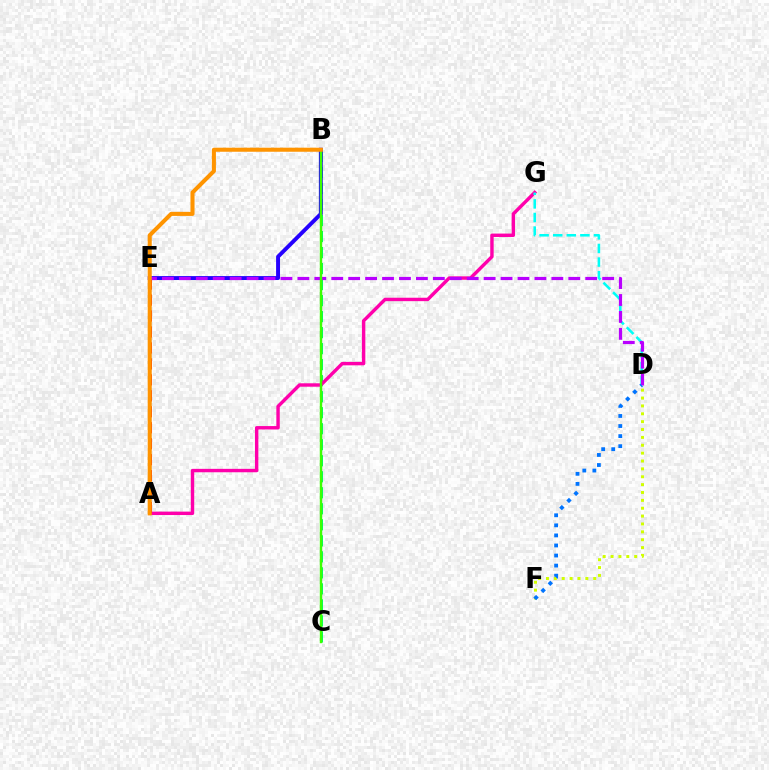{('B', 'C'): [{'color': '#00ff5c', 'line_style': 'dashed', 'thickness': 2.18}, {'color': '#3dff00', 'line_style': 'solid', 'thickness': 1.74}], ('A', 'G'): [{'color': '#ff00ac', 'line_style': 'solid', 'thickness': 2.46}], ('D', 'F'): [{'color': '#d1ff00', 'line_style': 'dotted', 'thickness': 2.14}, {'color': '#0074ff', 'line_style': 'dotted', 'thickness': 2.73}], ('A', 'E'): [{'color': '#ff0000', 'line_style': 'dashed', 'thickness': 2.17}], ('B', 'E'): [{'color': '#2500ff', 'line_style': 'solid', 'thickness': 2.83}], ('D', 'G'): [{'color': '#00fff6', 'line_style': 'dashed', 'thickness': 1.85}], ('D', 'E'): [{'color': '#b900ff', 'line_style': 'dashed', 'thickness': 2.3}], ('A', 'B'): [{'color': '#ff9400', 'line_style': 'solid', 'thickness': 2.92}]}